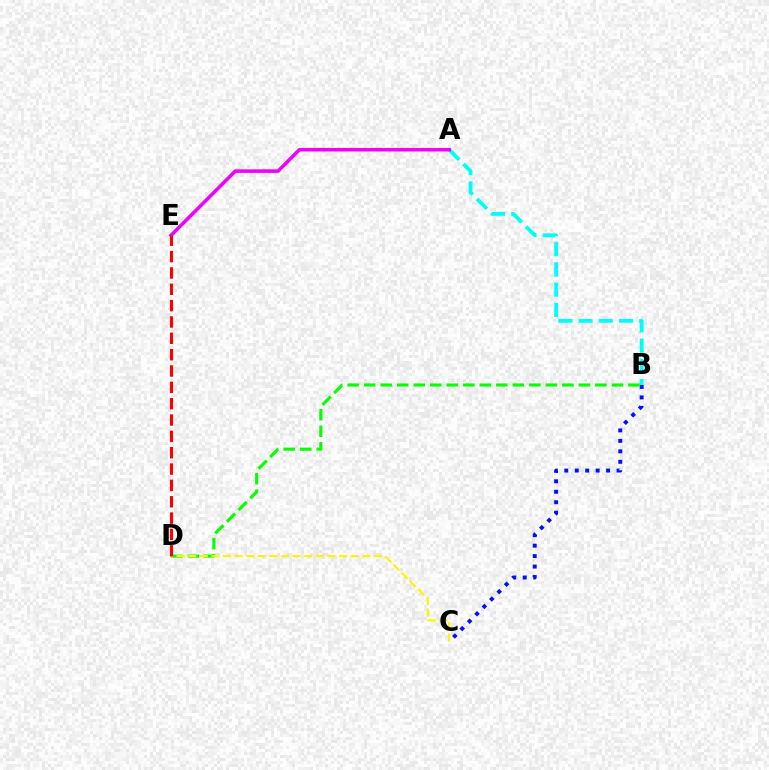{('B', 'C'): [{'color': '#0010ff', 'line_style': 'dotted', 'thickness': 2.84}], ('A', 'B'): [{'color': '#00fff6', 'line_style': 'dashed', 'thickness': 2.75}], ('A', 'E'): [{'color': '#ee00ff', 'line_style': 'solid', 'thickness': 2.55}], ('B', 'D'): [{'color': '#08ff00', 'line_style': 'dashed', 'thickness': 2.24}], ('C', 'D'): [{'color': '#fcf500', 'line_style': 'dashed', 'thickness': 1.58}], ('D', 'E'): [{'color': '#ff0000', 'line_style': 'dashed', 'thickness': 2.22}]}